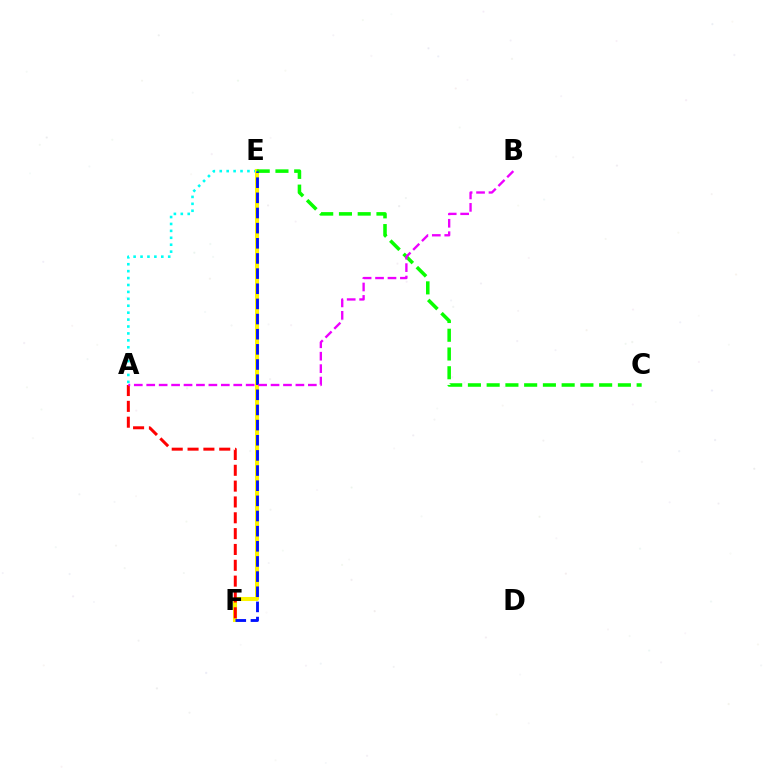{('A', 'E'): [{'color': '#00fff6', 'line_style': 'dotted', 'thickness': 1.88}], ('E', 'F'): [{'color': '#fcf500', 'line_style': 'solid', 'thickness': 2.91}, {'color': '#0010ff', 'line_style': 'dashed', 'thickness': 2.06}], ('C', 'E'): [{'color': '#08ff00', 'line_style': 'dashed', 'thickness': 2.55}], ('A', 'F'): [{'color': '#ff0000', 'line_style': 'dashed', 'thickness': 2.15}], ('A', 'B'): [{'color': '#ee00ff', 'line_style': 'dashed', 'thickness': 1.69}]}